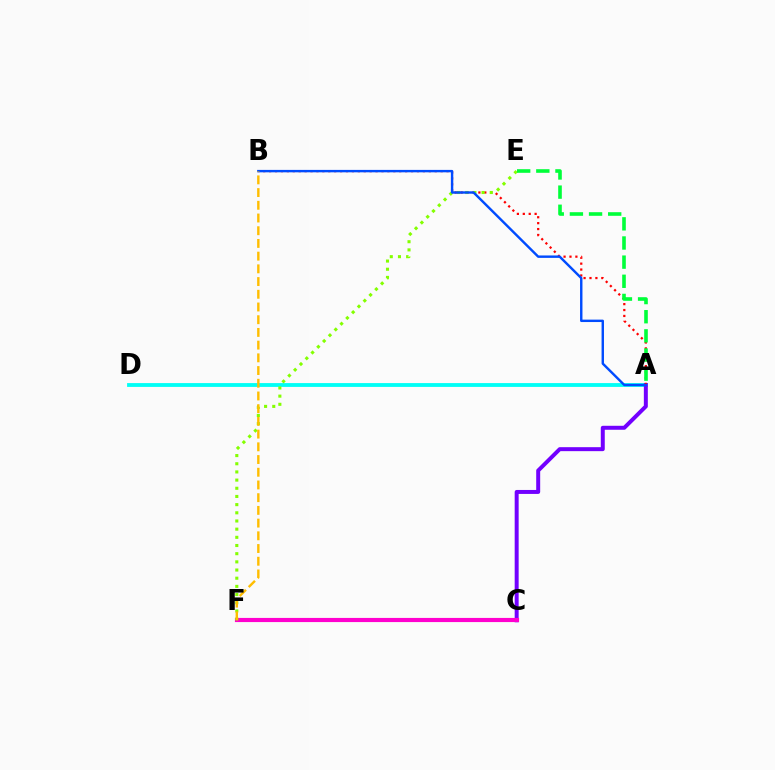{('A', 'D'): [{'color': '#00fff6', 'line_style': 'solid', 'thickness': 2.75}], ('A', 'C'): [{'color': '#7200ff', 'line_style': 'solid', 'thickness': 2.86}], ('A', 'B'): [{'color': '#ff0000', 'line_style': 'dotted', 'thickness': 1.61}, {'color': '#004bff', 'line_style': 'solid', 'thickness': 1.74}], ('C', 'F'): [{'color': '#ff00cf', 'line_style': 'solid', 'thickness': 2.99}], ('E', 'F'): [{'color': '#84ff00', 'line_style': 'dotted', 'thickness': 2.22}], ('B', 'F'): [{'color': '#ffbd00', 'line_style': 'dashed', 'thickness': 1.73}], ('A', 'E'): [{'color': '#00ff39', 'line_style': 'dashed', 'thickness': 2.6}]}